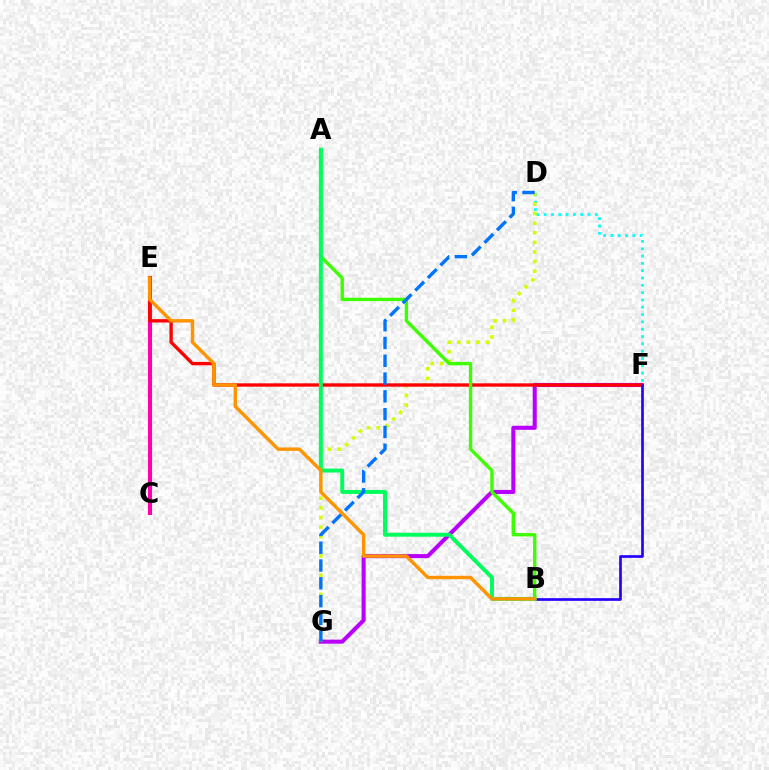{('D', 'F'): [{'color': '#00fff6', 'line_style': 'dotted', 'thickness': 1.99}], ('F', 'G'): [{'color': '#b900ff', 'line_style': 'solid', 'thickness': 2.93}], ('D', 'G'): [{'color': '#d1ff00', 'line_style': 'dotted', 'thickness': 2.61}, {'color': '#0074ff', 'line_style': 'dashed', 'thickness': 2.42}], ('C', 'E'): [{'color': '#ff00ac', 'line_style': 'solid', 'thickness': 2.93}], ('E', 'F'): [{'color': '#ff0000', 'line_style': 'solid', 'thickness': 2.41}], ('A', 'B'): [{'color': '#3dff00', 'line_style': 'solid', 'thickness': 2.42}, {'color': '#00ff5c', 'line_style': 'solid', 'thickness': 2.83}], ('B', 'F'): [{'color': '#2500ff', 'line_style': 'solid', 'thickness': 1.93}], ('B', 'E'): [{'color': '#ff9400', 'line_style': 'solid', 'thickness': 2.46}]}